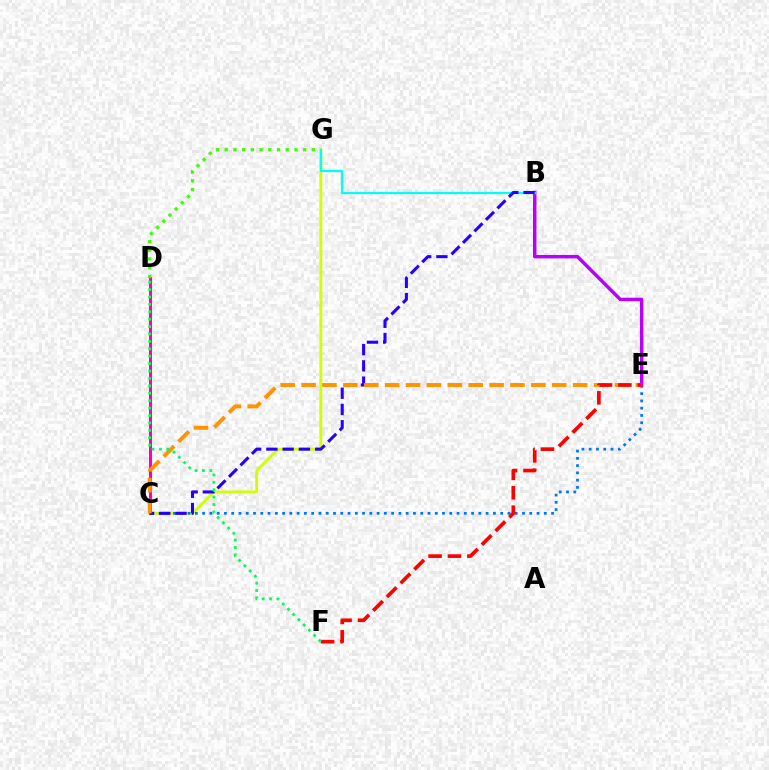{('C', 'G'): [{'color': '#d1ff00', 'line_style': 'solid', 'thickness': 2.07}], ('C', 'E'): [{'color': '#0074ff', 'line_style': 'dotted', 'thickness': 1.98}, {'color': '#ff9400', 'line_style': 'dashed', 'thickness': 2.84}], ('C', 'D'): [{'color': '#ff00ac', 'line_style': 'solid', 'thickness': 2.17}], ('B', 'E'): [{'color': '#b900ff', 'line_style': 'solid', 'thickness': 2.5}], ('D', 'G'): [{'color': '#3dff00', 'line_style': 'dotted', 'thickness': 2.37}], ('B', 'G'): [{'color': '#00fff6', 'line_style': 'solid', 'thickness': 1.62}], ('B', 'C'): [{'color': '#2500ff', 'line_style': 'dashed', 'thickness': 2.21}], ('E', 'F'): [{'color': '#ff0000', 'line_style': 'dashed', 'thickness': 2.64}], ('D', 'F'): [{'color': '#00ff5c', 'line_style': 'dotted', 'thickness': 2.01}]}